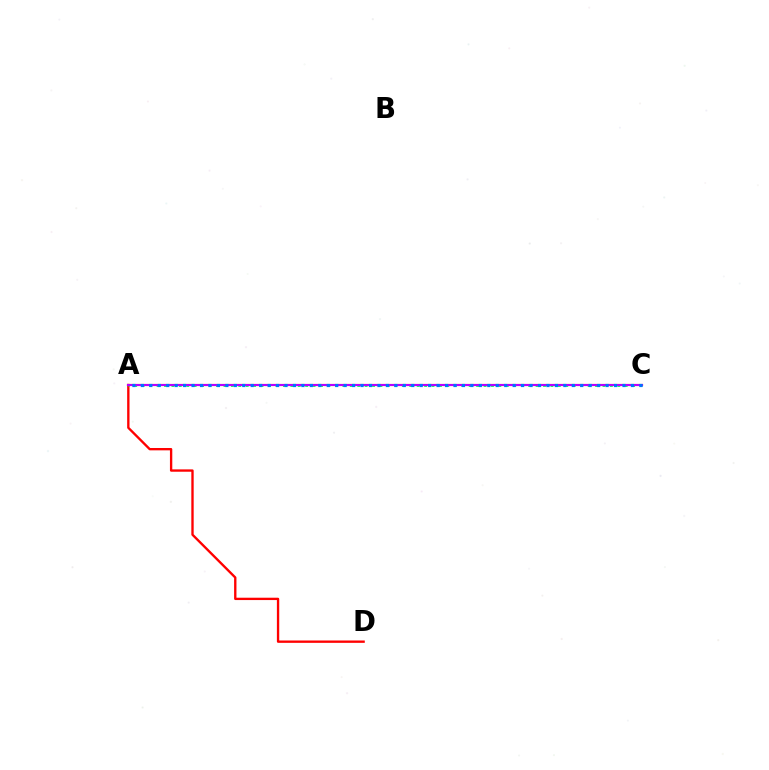{('A', 'C'): [{'color': '#d1ff00', 'line_style': 'solid', 'thickness': 1.55}, {'color': '#00ff5c', 'line_style': 'dotted', 'thickness': 2.02}, {'color': '#b900ff', 'line_style': 'solid', 'thickness': 1.54}, {'color': '#0074ff', 'line_style': 'dotted', 'thickness': 2.3}], ('A', 'D'): [{'color': '#ff0000', 'line_style': 'solid', 'thickness': 1.69}]}